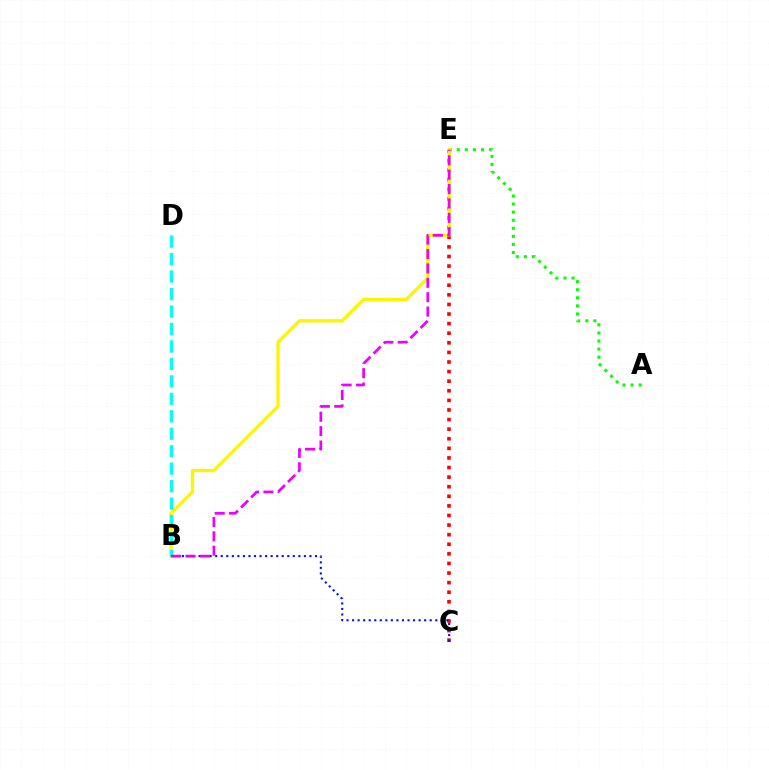{('C', 'E'): [{'color': '#ff0000', 'line_style': 'dotted', 'thickness': 2.61}], ('A', 'E'): [{'color': '#08ff00', 'line_style': 'dotted', 'thickness': 2.19}], ('B', 'E'): [{'color': '#fcf500', 'line_style': 'solid', 'thickness': 2.39}, {'color': '#ee00ff', 'line_style': 'dashed', 'thickness': 1.95}], ('B', 'D'): [{'color': '#00fff6', 'line_style': 'dashed', 'thickness': 2.37}], ('B', 'C'): [{'color': '#0010ff', 'line_style': 'dotted', 'thickness': 1.51}]}